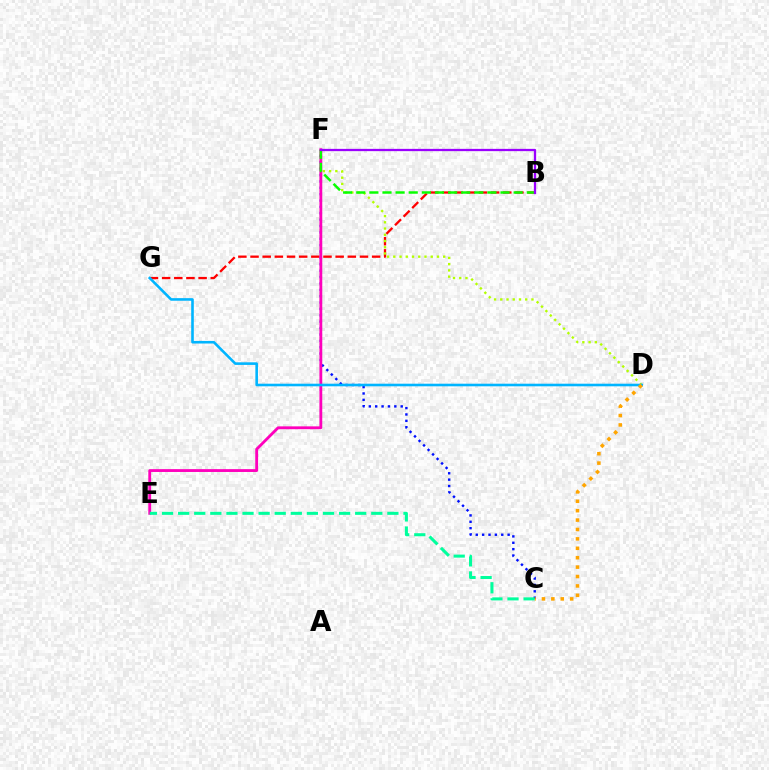{('B', 'G'): [{'color': '#ff0000', 'line_style': 'dashed', 'thickness': 1.65}], ('D', 'F'): [{'color': '#b3ff00', 'line_style': 'dotted', 'thickness': 1.69}], ('C', 'F'): [{'color': '#0010ff', 'line_style': 'dotted', 'thickness': 1.73}], ('E', 'F'): [{'color': '#ff00bd', 'line_style': 'solid', 'thickness': 2.04}], ('B', 'F'): [{'color': '#08ff00', 'line_style': 'dashed', 'thickness': 1.78}, {'color': '#9b00ff', 'line_style': 'solid', 'thickness': 1.63}], ('D', 'G'): [{'color': '#00b5ff', 'line_style': 'solid', 'thickness': 1.88}], ('C', 'D'): [{'color': '#ffa500', 'line_style': 'dotted', 'thickness': 2.56}], ('C', 'E'): [{'color': '#00ff9d', 'line_style': 'dashed', 'thickness': 2.19}]}